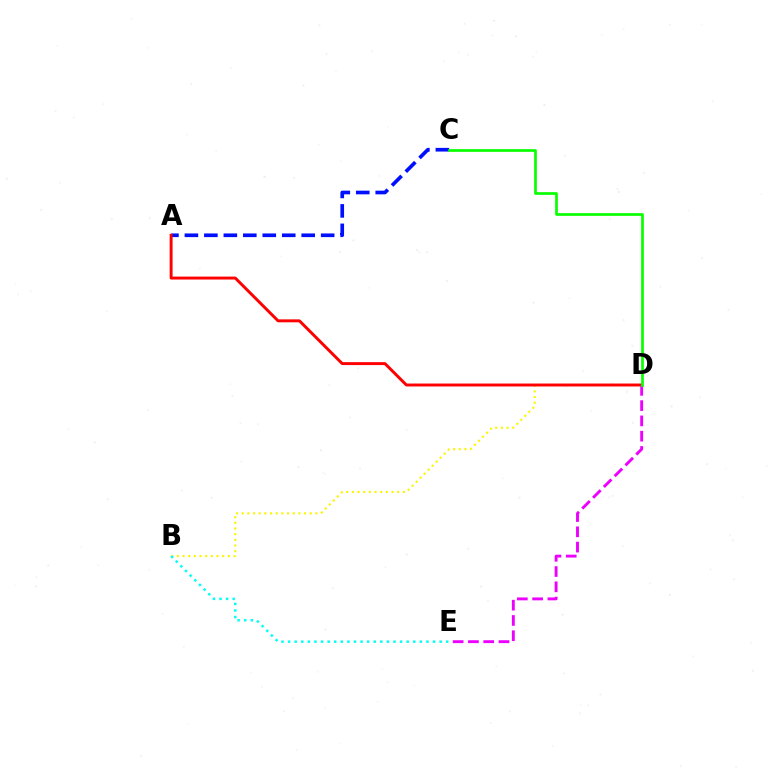{('B', 'D'): [{'color': '#fcf500', 'line_style': 'dotted', 'thickness': 1.54}], ('A', 'C'): [{'color': '#0010ff', 'line_style': 'dashed', 'thickness': 2.64}], ('B', 'E'): [{'color': '#00fff6', 'line_style': 'dotted', 'thickness': 1.79}], ('A', 'D'): [{'color': '#ff0000', 'line_style': 'solid', 'thickness': 2.11}], ('D', 'E'): [{'color': '#ee00ff', 'line_style': 'dashed', 'thickness': 2.08}], ('C', 'D'): [{'color': '#08ff00', 'line_style': 'solid', 'thickness': 1.94}]}